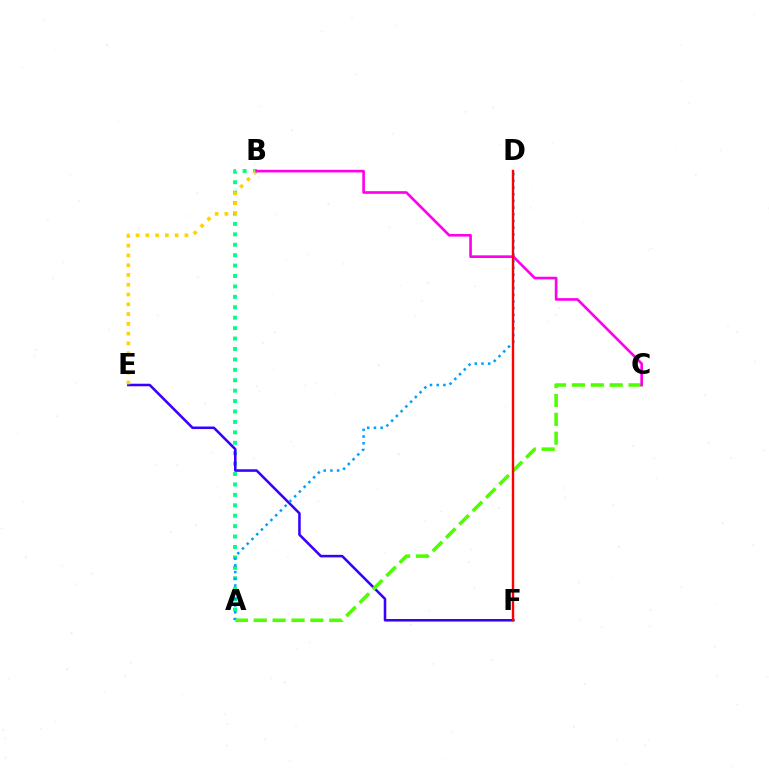{('A', 'B'): [{'color': '#00ff86', 'line_style': 'dotted', 'thickness': 2.83}], ('E', 'F'): [{'color': '#3700ff', 'line_style': 'solid', 'thickness': 1.84}], ('A', 'D'): [{'color': '#009eff', 'line_style': 'dotted', 'thickness': 1.82}], ('B', 'E'): [{'color': '#ffd500', 'line_style': 'dotted', 'thickness': 2.66}], ('A', 'C'): [{'color': '#4fff00', 'line_style': 'dashed', 'thickness': 2.57}], ('B', 'C'): [{'color': '#ff00ed', 'line_style': 'solid', 'thickness': 1.91}], ('D', 'F'): [{'color': '#ff0000', 'line_style': 'solid', 'thickness': 1.73}]}